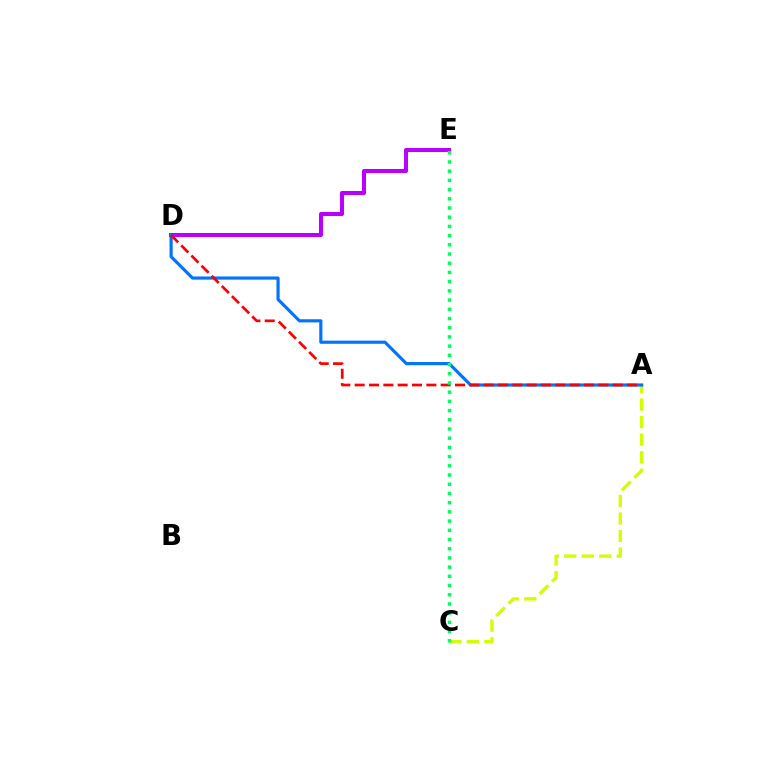{('A', 'C'): [{'color': '#d1ff00', 'line_style': 'dashed', 'thickness': 2.38}], ('D', 'E'): [{'color': '#b900ff', 'line_style': 'solid', 'thickness': 2.91}], ('A', 'D'): [{'color': '#0074ff', 'line_style': 'solid', 'thickness': 2.27}, {'color': '#ff0000', 'line_style': 'dashed', 'thickness': 1.95}], ('C', 'E'): [{'color': '#00ff5c', 'line_style': 'dotted', 'thickness': 2.5}]}